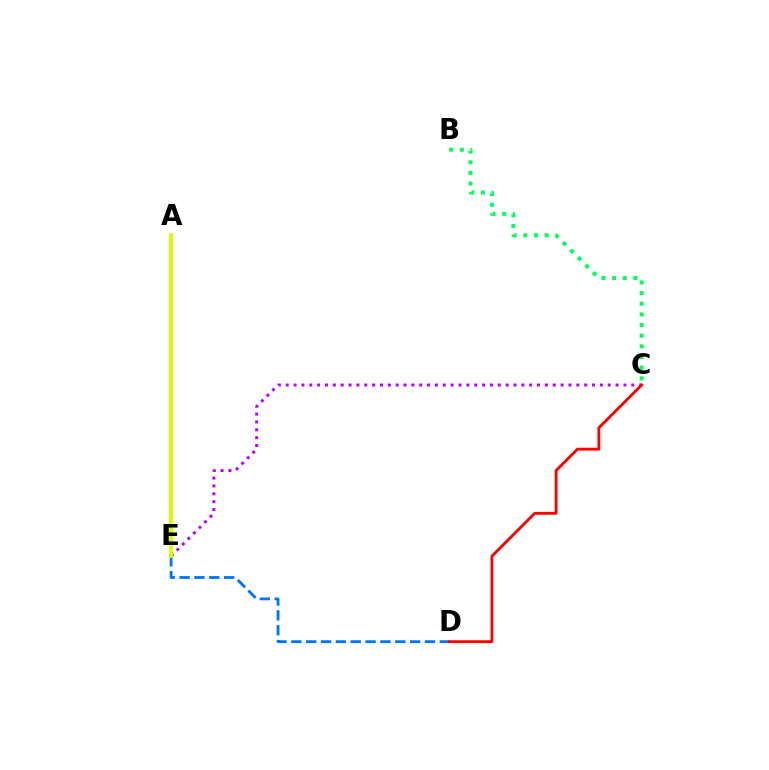{('C', 'E'): [{'color': '#b900ff', 'line_style': 'dotted', 'thickness': 2.13}], ('D', 'E'): [{'color': '#0074ff', 'line_style': 'dashed', 'thickness': 2.02}], ('C', 'D'): [{'color': '#ff0000', 'line_style': 'solid', 'thickness': 2.06}], ('A', 'E'): [{'color': '#d1ff00', 'line_style': 'solid', 'thickness': 2.84}], ('B', 'C'): [{'color': '#00ff5c', 'line_style': 'dotted', 'thickness': 2.89}]}